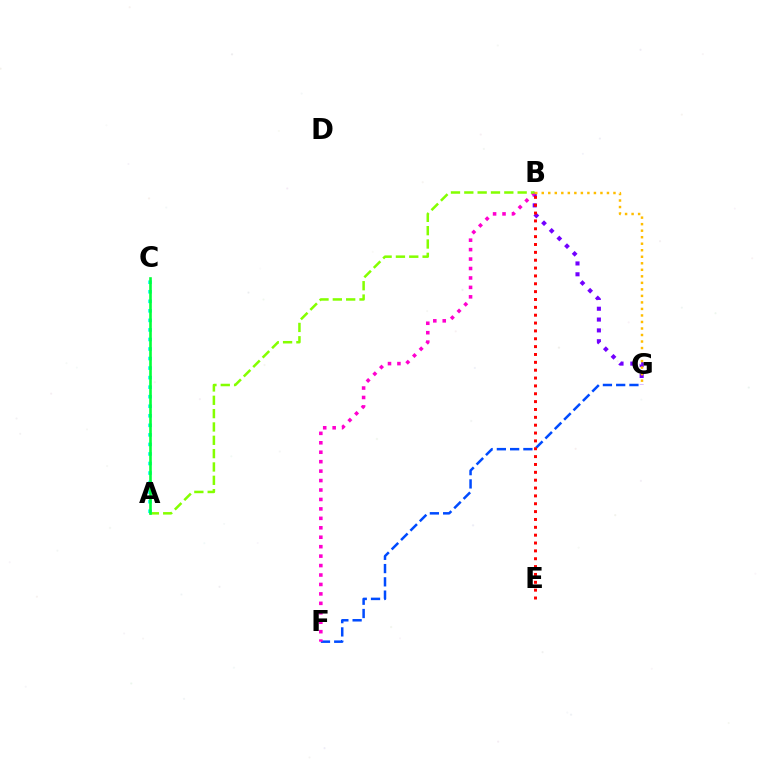{('F', 'G'): [{'color': '#004bff', 'line_style': 'dashed', 'thickness': 1.8}], ('B', 'G'): [{'color': '#7200ff', 'line_style': 'dotted', 'thickness': 2.94}, {'color': '#ffbd00', 'line_style': 'dotted', 'thickness': 1.77}], ('B', 'F'): [{'color': '#ff00cf', 'line_style': 'dotted', 'thickness': 2.57}], ('A', 'B'): [{'color': '#84ff00', 'line_style': 'dashed', 'thickness': 1.81}], ('B', 'E'): [{'color': '#ff0000', 'line_style': 'dotted', 'thickness': 2.13}], ('A', 'C'): [{'color': '#00fff6', 'line_style': 'dotted', 'thickness': 2.59}, {'color': '#00ff39', 'line_style': 'solid', 'thickness': 1.88}]}